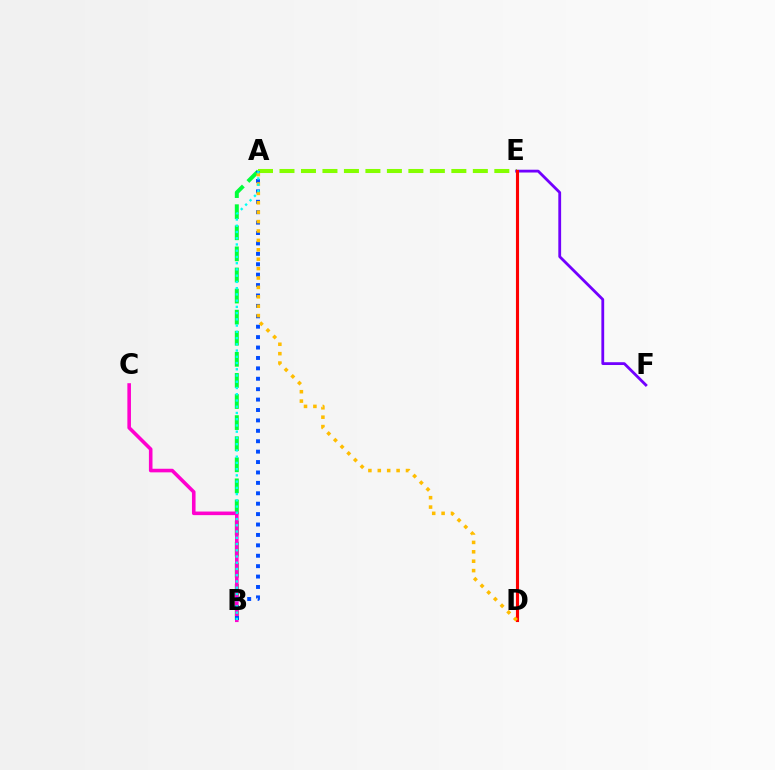{('A', 'B'): [{'color': '#00ff39', 'line_style': 'dashed', 'thickness': 2.87}, {'color': '#004bff', 'line_style': 'dotted', 'thickness': 2.83}, {'color': '#00fff6', 'line_style': 'dotted', 'thickness': 1.7}], ('B', 'C'): [{'color': '#ff00cf', 'line_style': 'solid', 'thickness': 2.58}], ('A', 'E'): [{'color': '#84ff00', 'line_style': 'dashed', 'thickness': 2.92}], ('E', 'F'): [{'color': '#7200ff', 'line_style': 'solid', 'thickness': 2.02}], ('D', 'E'): [{'color': '#ff0000', 'line_style': 'solid', 'thickness': 2.24}], ('A', 'D'): [{'color': '#ffbd00', 'line_style': 'dotted', 'thickness': 2.55}]}